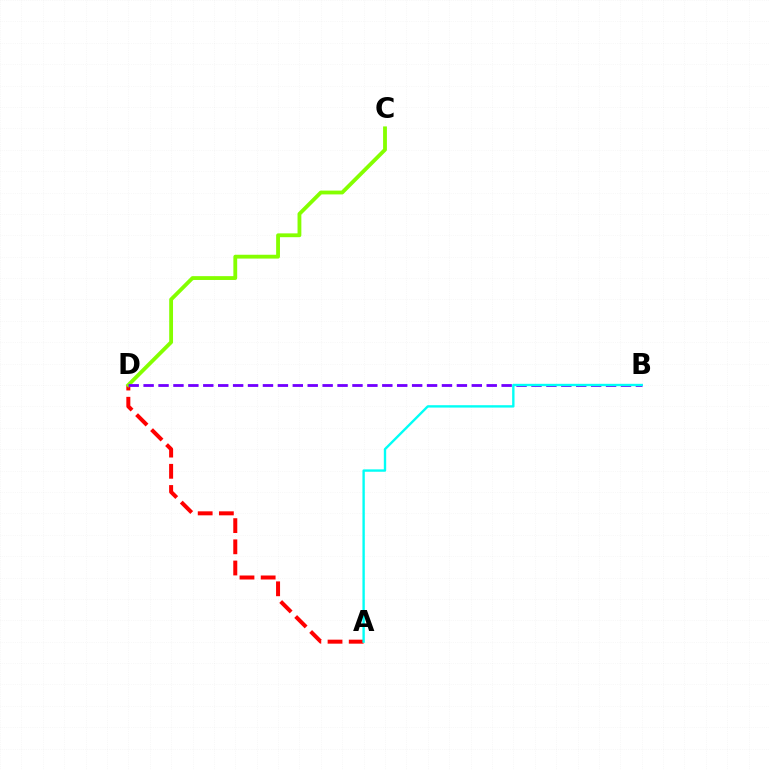{('A', 'D'): [{'color': '#ff0000', 'line_style': 'dashed', 'thickness': 2.88}], ('C', 'D'): [{'color': '#84ff00', 'line_style': 'solid', 'thickness': 2.75}], ('B', 'D'): [{'color': '#7200ff', 'line_style': 'dashed', 'thickness': 2.03}], ('A', 'B'): [{'color': '#00fff6', 'line_style': 'solid', 'thickness': 1.71}]}